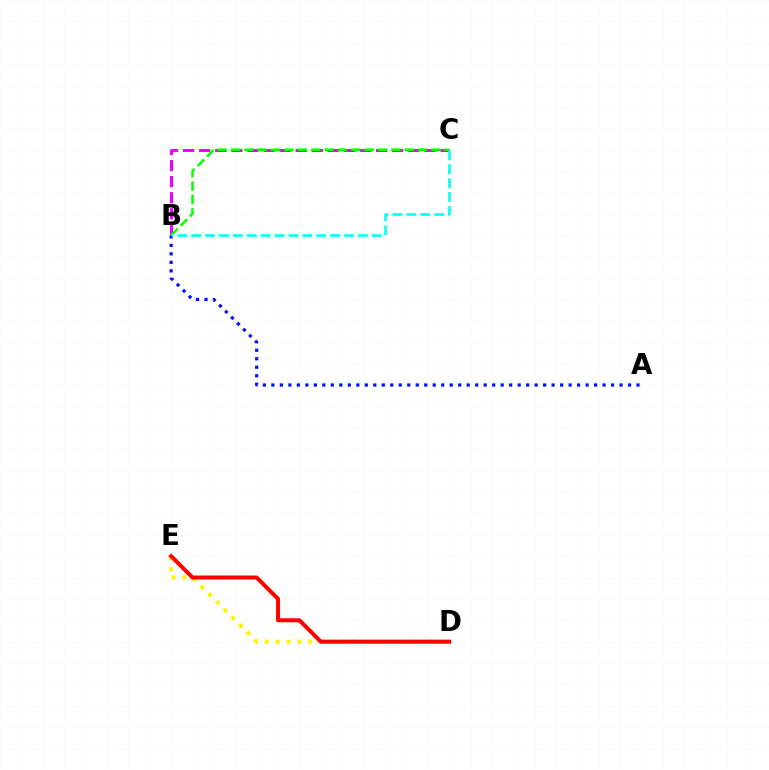{('D', 'E'): [{'color': '#fcf500', 'line_style': 'dotted', 'thickness': 2.96}, {'color': '#ff0000', 'line_style': 'solid', 'thickness': 2.89}], ('A', 'B'): [{'color': '#0010ff', 'line_style': 'dotted', 'thickness': 2.31}], ('B', 'C'): [{'color': '#ee00ff', 'line_style': 'dashed', 'thickness': 2.19}, {'color': '#08ff00', 'line_style': 'dashed', 'thickness': 1.82}, {'color': '#00fff6', 'line_style': 'dashed', 'thickness': 1.89}]}